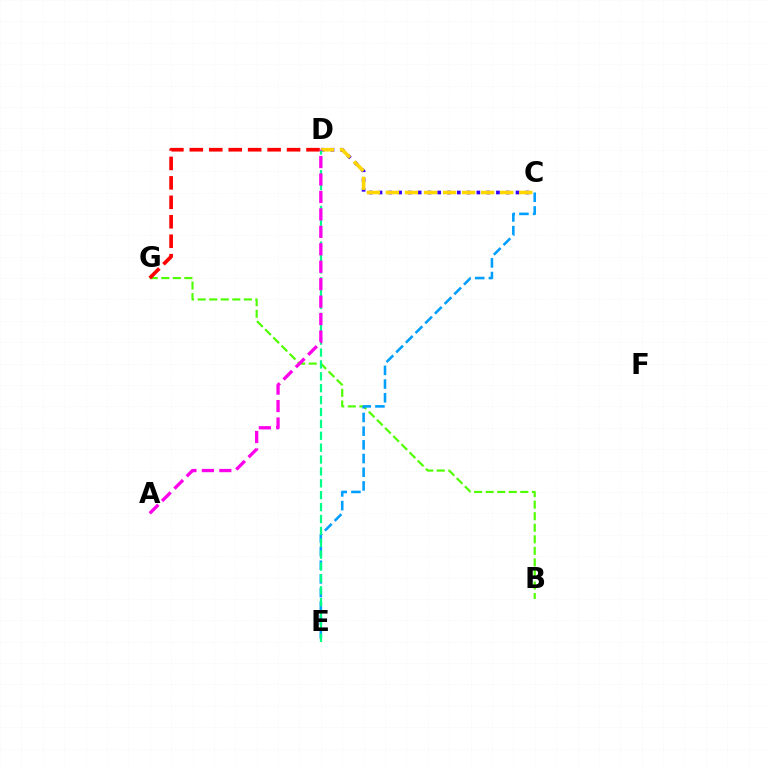{('C', 'D'): [{'color': '#3700ff', 'line_style': 'dotted', 'thickness': 2.66}, {'color': '#ffd500', 'line_style': 'dashed', 'thickness': 2.59}], ('B', 'G'): [{'color': '#4fff00', 'line_style': 'dashed', 'thickness': 1.57}], ('C', 'E'): [{'color': '#009eff', 'line_style': 'dashed', 'thickness': 1.86}], ('D', 'G'): [{'color': '#ff0000', 'line_style': 'dashed', 'thickness': 2.64}], ('D', 'E'): [{'color': '#00ff86', 'line_style': 'dashed', 'thickness': 1.61}], ('A', 'D'): [{'color': '#ff00ed', 'line_style': 'dashed', 'thickness': 2.37}]}